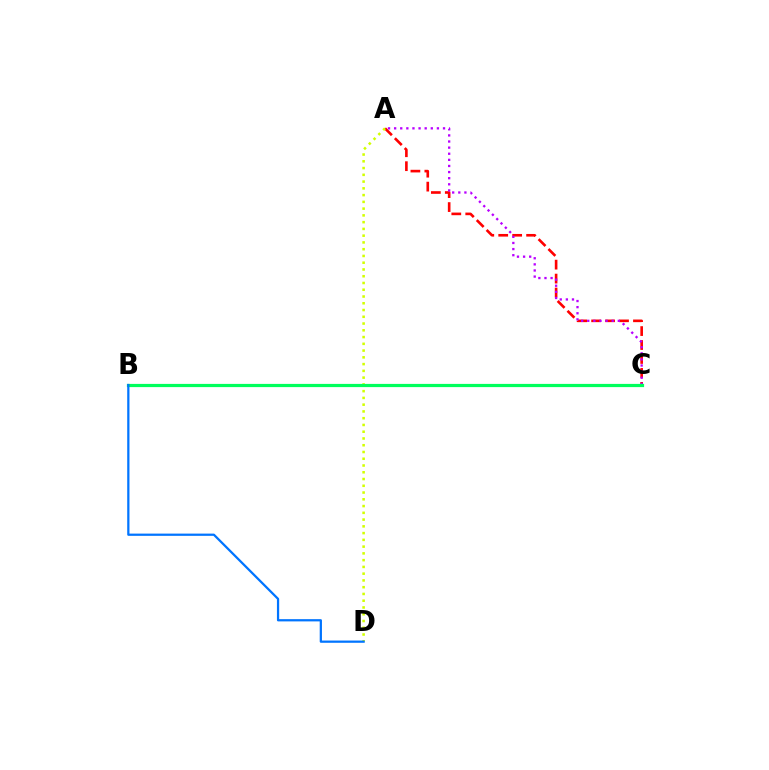{('A', 'C'): [{'color': '#ff0000', 'line_style': 'dashed', 'thickness': 1.89}, {'color': '#b900ff', 'line_style': 'dotted', 'thickness': 1.66}], ('A', 'D'): [{'color': '#d1ff00', 'line_style': 'dotted', 'thickness': 1.84}], ('B', 'C'): [{'color': '#00ff5c', 'line_style': 'solid', 'thickness': 2.31}], ('B', 'D'): [{'color': '#0074ff', 'line_style': 'solid', 'thickness': 1.62}]}